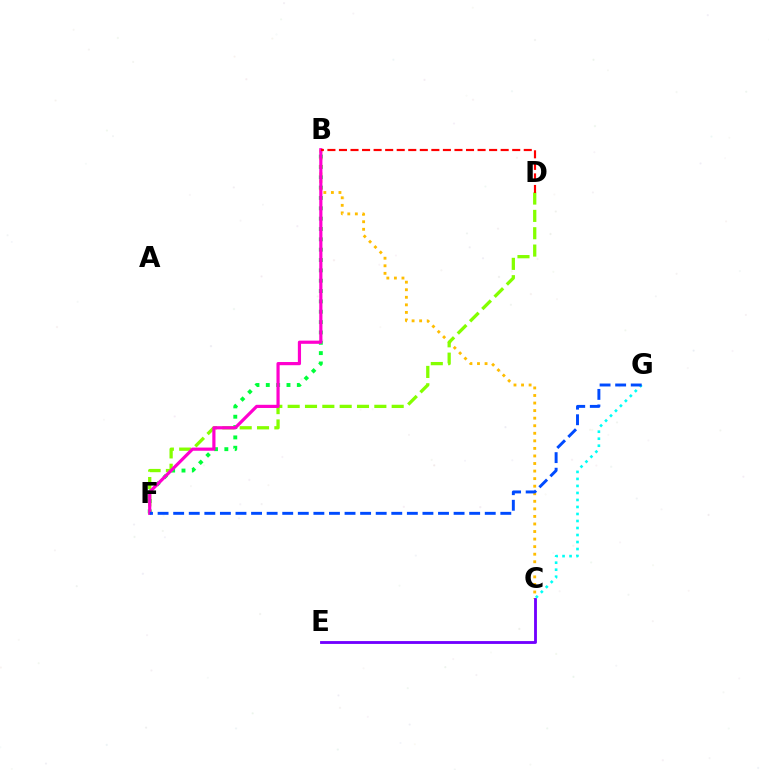{('B', 'F'): [{'color': '#00ff39', 'line_style': 'dotted', 'thickness': 2.81}, {'color': '#ff00cf', 'line_style': 'solid', 'thickness': 2.29}], ('B', 'C'): [{'color': '#ffbd00', 'line_style': 'dotted', 'thickness': 2.05}], ('C', 'E'): [{'color': '#7200ff', 'line_style': 'solid', 'thickness': 2.04}], ('D', 'F'): [{'color': '#84ff00', 'line_style': 'dashed', 'thickness': 2.36}], ('C', 'G'): [{'color': '#00fff6', 'line_style': 'dotted', 'thickness': 1.9}], ('F', 'G'): [{'color': '#004bff', 'line_style': 'dashed', 'thickness': 2.12}], ('B', 'D'): [{'color': '#ff0000', 'line_style': 'dashed', 'thickness': 1.57}]}